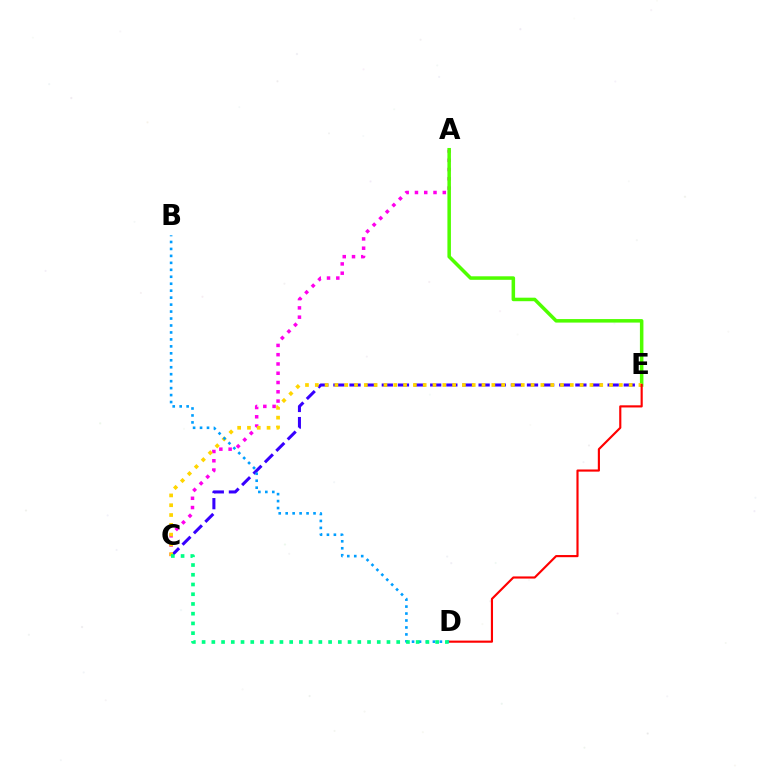{('A', 'C'): [{'color': '#ff00ed', 'line_style': 'dotted', 'thickness': 2.52}], ('A', 'E'): [{'color': '#4fff00', 'line_style': 'solid', 'thickness': 2.53}], ('C', 'E'): [{'color': '#3700ff', 'line_style': 'dashed', 'thickness': 2.19}, {'color': '#ffd500', 'line_style': 'dotted', 'thickness': 2.66}], ('D', 'E'): [{'color': '#ff0000', 'line_style': 'solid', 'thickness': 1.55}], ('B', 'D'): [{'color': '#009eff', 'line_style': 'dotted', 'thickness': 1.89}], ('C', 'D'): [{'color': '#00ff86', 'line_style': 'dotted', 'thickness': 2.64}]}